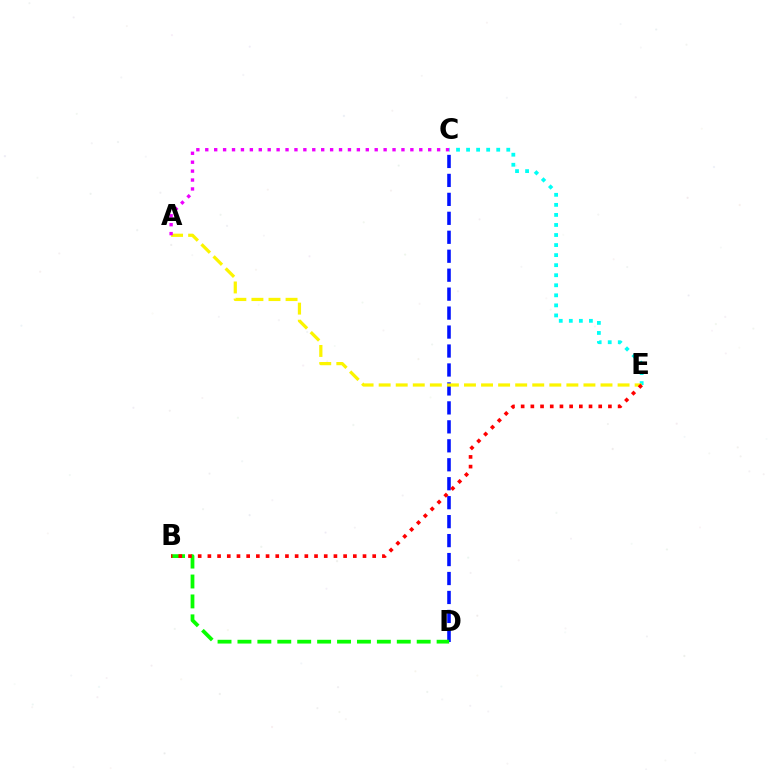{('C', 'D'): [{'color': '#0010ff', 'line_style': 'dashed', 'thickness': 2.58}], ('C', 'E'): [{'color': '#00fff6', 'line_style': 'dotted', 'thickness': 2.73}], ('B', 'D'): [{'color': '#08ff00', 'line_style': 'dashed', 'thickness': 2.71}], ('A', 'E'): [{'color': '#fcf500', 'line_style': 'dashed', 'thickness': 2.32}], ('A', 'C'): [{'color': '#ee00ff', 'line_style': 'dotted', 'thickness': 2.42}], ('B', 'E'): [{'color': '#ff0000', 'line_style': 'dotted', 'thickness': 2.63}]}